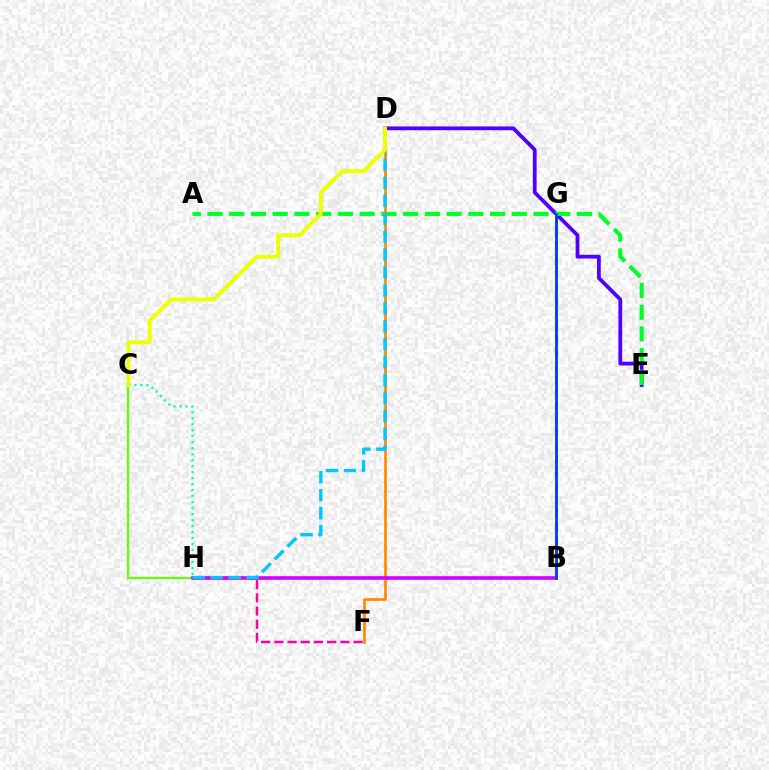{('C', 'H'): [{'color': '#66ff00', 'line_style': 'solid', 'thickness': 1.62}, {'color': '#00ffaf', 'line_style': 'dotted', 'thickness': 1.63}], ('B', 'G'): [{'color': '#ff0000', 'line_style': 'dashed', 'thickness': 1.82}, {'color': '#003fff', 'line_style': 'solid', 'thickness': 2.05}], ('D', 'E'): [{'color': '#4f00ff', 'line_style': 'solid', 'thickness': 2.72}], ('A', 'E'): [{'color': '#00ff27', 'line_style': 'dashed', 'thickness': 2.95}], ('F', 'H'): [{'color': '#ff00a0', 'line_style': 'dashed', 'thickness': 1.79}], ('D', 'F'): [{'color': '#ff8800', 'line_style': 'solid', 'thickness': 1.94}], ('B', 'H'): [{'color': '#d600ff', 'line_style': 'solid', 'thickness': 2.63}], ('D', 'H'): [{'color': '#00c7ff', 'line_style': 'dashed', 'thickness': 2.44}], ('C', 'D'): [{'color': '#eeff00', 'line_style': 'solid', 'thickness': 2.81}]}